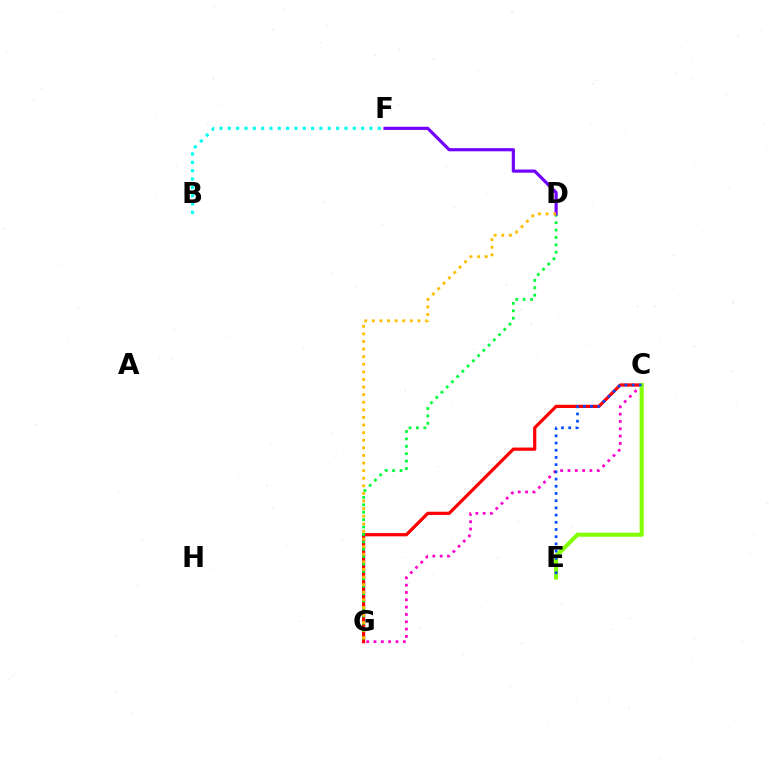{('C', 'G'): [{'color': '#ff0000', 'line_style': 'solid', 'thickness': 2.32}, {'color': '#ff00cf', 'line_style': 'dotted', 'thickness': 1.99}], ('D', 'G'): [{'color': '#00ff39', 'line_style': 'dotted', 'thickness': 2.01}, {'color': '#ffbd00', 'line_style': 'dotted', 'thickness': 2.06}], ('D', 'F'): [{'color': '#7200ff', 'line_style': 'solid', 'thickness': 2.28}], ('B', 'F'): [{'color': '#00fff6', 'line_style': 'dotted', 'thickness': 2.26}], ('C', 'E'): [{'color': '#84ff00', 'line_style': 'solid', 'thickness': 2.93}, {'color': '#004bff', 'line_style': 'dotted', 'thickness': 1.96}]}